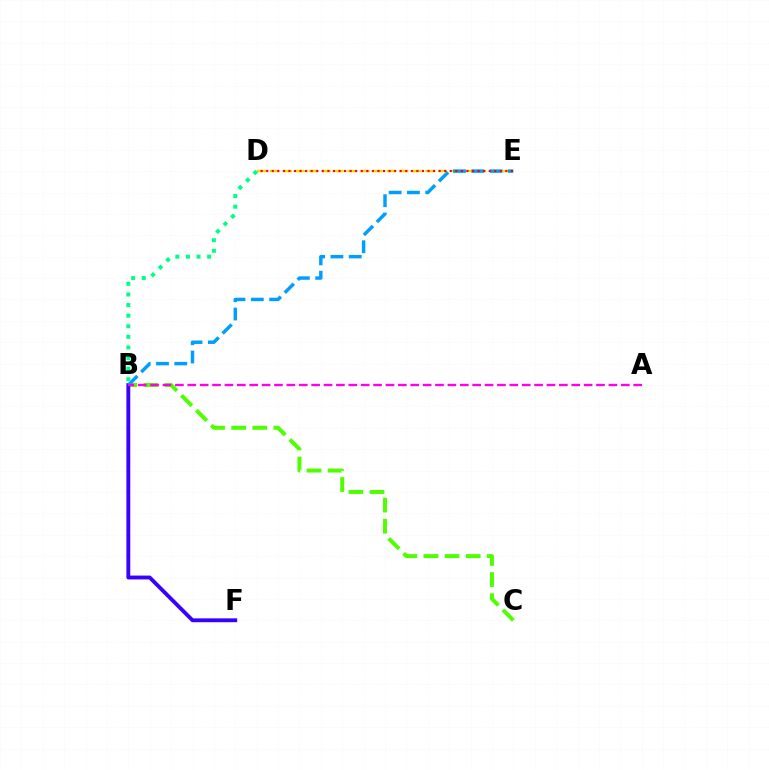{('B', 'C'): [{'color': '#4fff00', 'line_style': 'dashed', 'thickness': 2.87}], ('D', 'E'): [{'color': '#ffd500', 'line_style': 'dashed', 'thickness': 1.76}, {'color': '#ff0000', 'line_style': 'dotted', 'thickness': 1.51}], ('B', 'F'): [{'color': '#3700ff', 'line_style': 'solid', 'thickness': 2.78}], ('B', 'E'): [{'color': '#009eff', 'line_style': 'dashed', 'thickness': 2.49}], ('B', 'D'): [{'color': '#00ff86', 'line_style': 'dotted', 'thickness': 2.88}], ('A', 'B'): [{'color': '#ff00ed', 'line_style': 'dashed', 'thickness': 1.68}]}